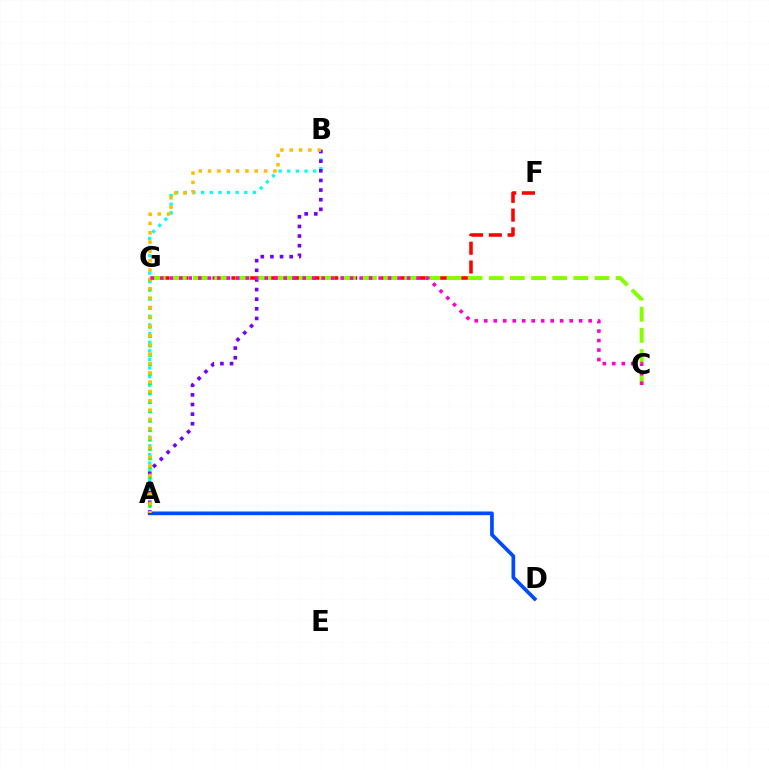{('A', 'B'): [{'color': '#00fff6', 'line_style': 'dotted', 'thickness': 2.35}, {'color': '#7200ff', 'line_style': 'dotted', 'thickness': 2.62}, {'color': '#ffbd00', 'line_style': 'dotted', 'thickness': 2.54}], ('F', 'G'): [{'color': '#ff0000', 'line_style': 'dashed', 'thickness': 2.55}], ('A', 'D'): [{'color': '#004bff', 'line_style': 'solid', 'thickness': 2.66}], ('A', 'G'): [{'color': '#00ff39', 'line_style': 'dotted', 'thickness': 2.56}], ('C', 'G'): [{'color': '#84ff00', 'line_style': 'dashed', 'thickness': 2.87}, {'color': '#ff00cf', 'line_style': 'dotted', 'thickness': 2.58}]}